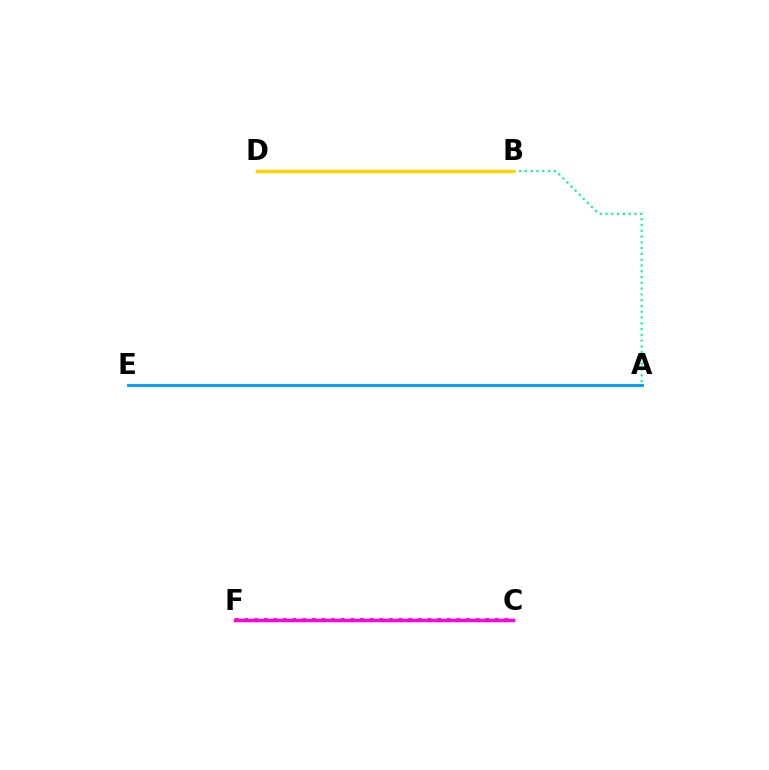{('C', 'F'): [{'color': '#3700ff', 'line_style': 'dashed', 'thickness': 1.96}, {'color': '#ff0000', 'line_style': 'dotted', 'thickness': 2.62}, {'color': '#ff00ed', 'line_style': 'solid', 'thickness': 2.52}], ('A', 'E'): [{'color': '#009eff', 'line_style': 'solid', 'thickness': 2.06}], ('B', 'D'): [{'color': '#4fff00', 'line_style': 'dotted', 'thickness': 2.14}, {'color': '#ffd500', 'line_style': 'solid', 'thickness': 2.5}], ('A', 'B'): [{'color': '#00ff86', 'line_style': 'dotted', 'thickness': 1.57}]}